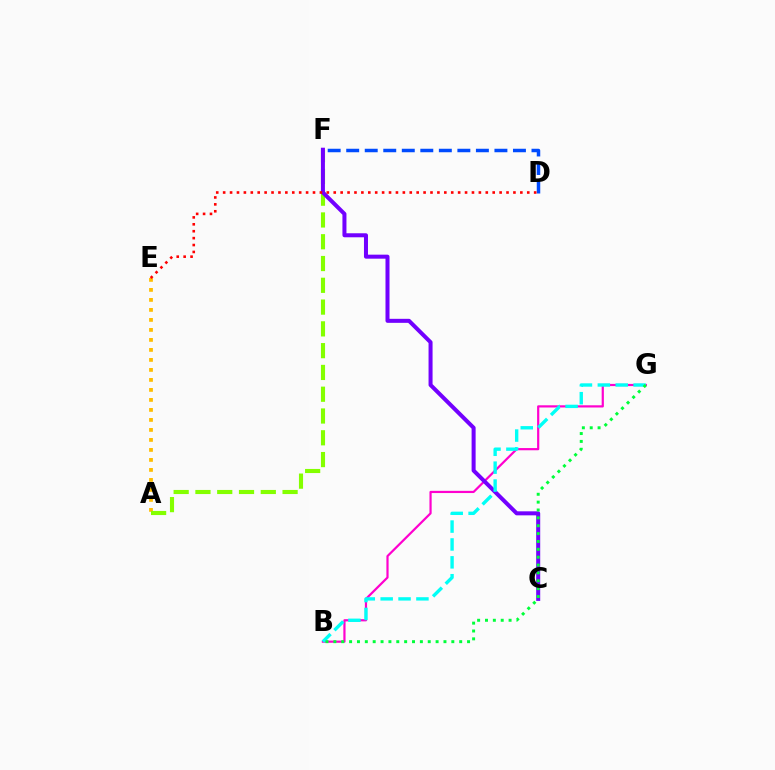{('A', 'E'): [{'color': '#ffbd00', 'line_style': 'dotted', 'thickness': 2.72}], ('B', 'G'): [{'color': '#ff00cf', 'line_style': 'solid', 'thickness': 1.59}, {'color': '#00fff6', 'line_style': 'dashed', 'thickness': 2.43}, {'color': '#00ff39', 'line_style': 'dotted', 'thickness': 2.14}], ('A', 'F'): [{'color': '#84ff00', 'line_style': 'dashed', 'thickness': 2.96}], ('C', 'F'): [{'color': '#7200ff', 'line_style': 'solid', 'thickness': 2.89}], ('D', 'F'): [{'color': '#004bff', 'line_style': 'dashed', 'thickness': 2.52}], ('D', 'E'): [{'color': '#ff0000', 'line_style': 'dotted', 'thickness': 1.88}]}